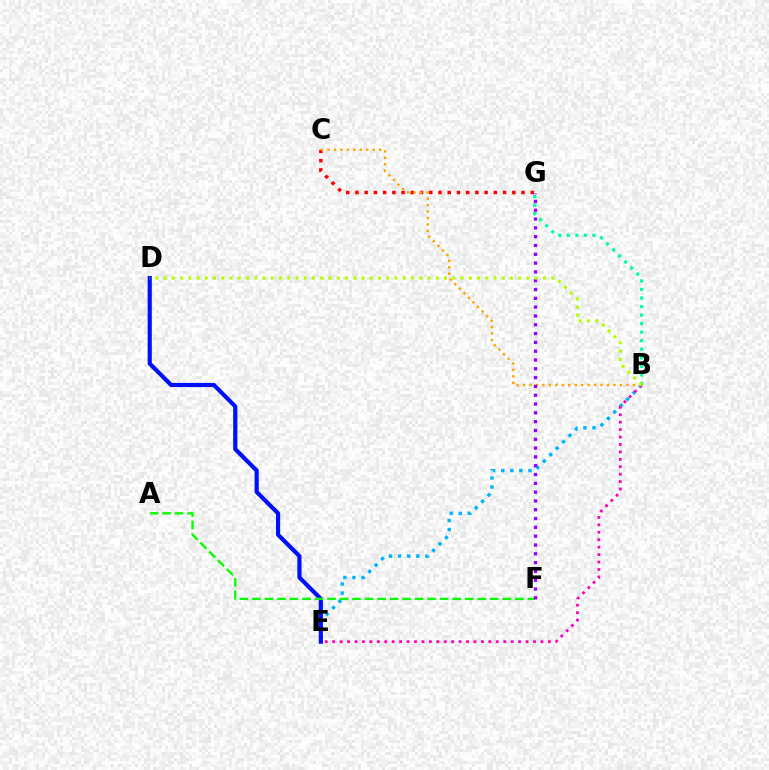{('B', 'E'): [{'color': '#00b5ff', 'line_style': 'dotted', 'thickness': 2.47}, {'color': '#ff00bd', 'line_style': 'dotted', 'thickness': 2.02}], ('B', 'G'): [{'color': '#00ff9d', 'line_style': 'dotted', 'thickness': 2.32}], ('C', 'G'): [{'color': '#ff0000', 'line_style': 'dotted', 'thickness': 2.51}], ('D', 'E'): [{'color': '#0010ff', 'line_style': 'solid', 'thickness': 3.0}], ('A', 'F'): [{'color': '#08ff00', 'line_style': 'dashed', 'thickness': 1.7}], ('B', 'C'): [{'color': '#ffa500', 'line_style': 'dotted', 'thickness': 1.75}], ('F', 'G'): [{'color': '#9b00ff', 'line_style': 'dotted', 'thickness': 2.39}], ('B', 'D'): [{'color': '#b3ff00', 'line_style': 'dotted', 'thickness': 2.24}]}